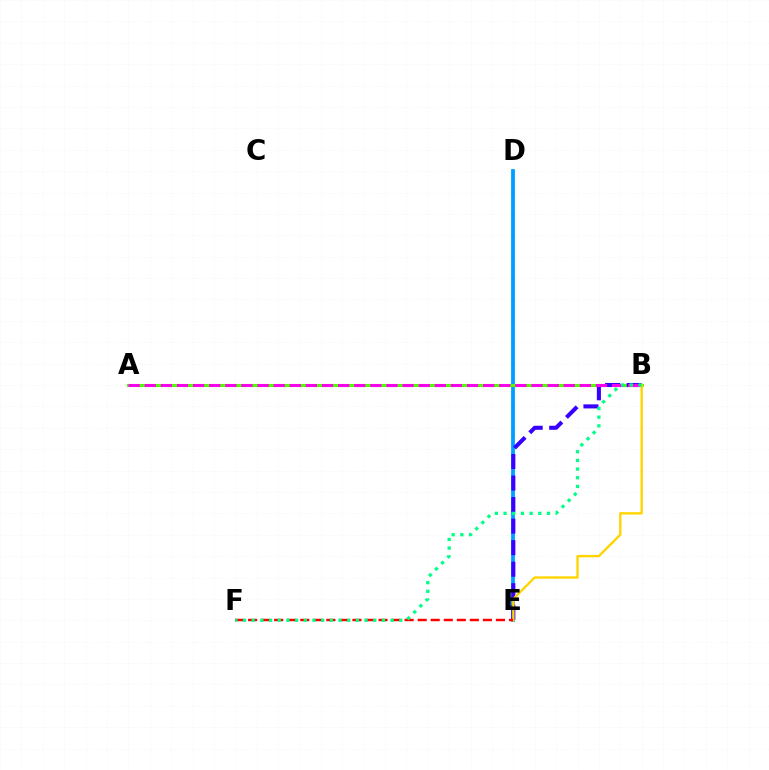{('D', 'E'): [{'color': '#009eff', 'line_style': 'solid', 'thickness': 2.72}], ('A', 'B'): [{'color': '#4fff00', 'line_style': 'solid', 'thickness': 2.22}, {'color': '#ff00ed', 'line_style': 'dashed', 'thickness': 2.19}], ('B', 'E'): [{'color': '#3700ff', 'line_style': 'dashed', 'thickness': 2.93}, {'color': '#ffd500', 'line_style': 'solid', 'thickness': 1.71}], ('E', 'F'): [{'color': '#ff0000', 'line_style': 'dashed', 'thickness': 1.77}], ('B', 'F'): [{'color': '#00ff86', 'line_style': 'dotted', 'thickness': 2.36}]}